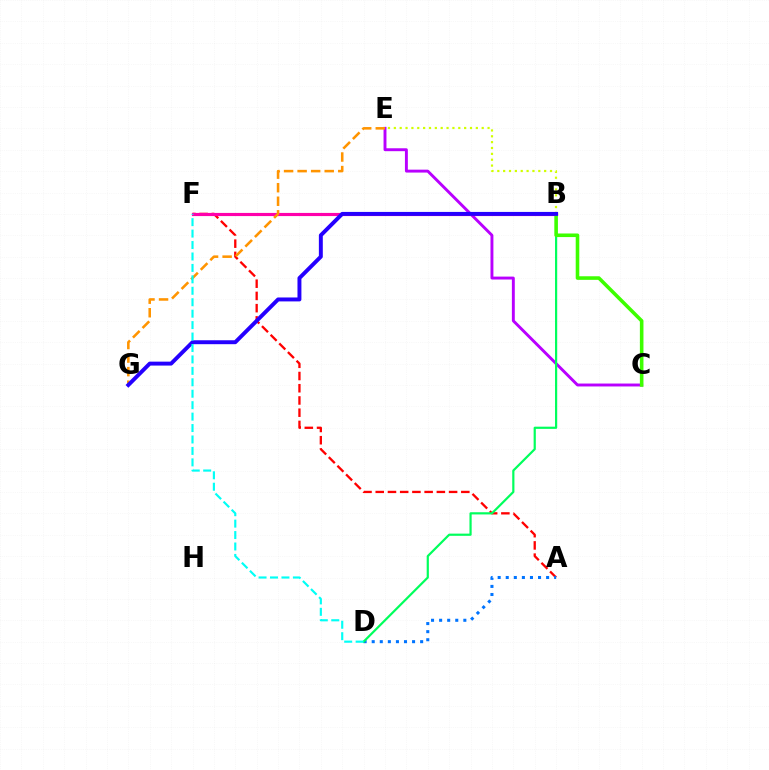{('A', 'F'): [{'color': '#ff0000', 'line_style': 'dashed', 'thickness': 1.66}], ('A', 'D'): [{'color': '#0074ff', 'line_style': 'dotted', 'thickness': 2.19}], ('C', 'E'): [{'color': '#b900ff', 'line_style': 'solid', 'thickness': 2.1}], ('B', 'E'): [{'color': '#d1ff00', 'line_style': 'dotted', 'thickness': 1.59}], ('B', 'D'): [{'color': '#00ff5c', 'line_style': 'solid', 'thickness': 1.58}], ('B', 'F'): [{'color': '#ff00ac', 'line_style': 'solid', 'thickness': 2.27}], ('E', 'G'): [{'color': '#ff9400', 'line_style': 'dashed', 'thickness': 1.84}], ('B', 'C'): [{'color': '#3dff00', 'line_style': 'solid', 'thickness': 2.58}], ('B', 'G'): [{'color': '#2500ff', 'line_style': 'solid', 'thickness': 2.83}], ('D', 'F'): [{'color': '#00fff6', 'line_style': 'dashed', 'thickness': 1.55}]}